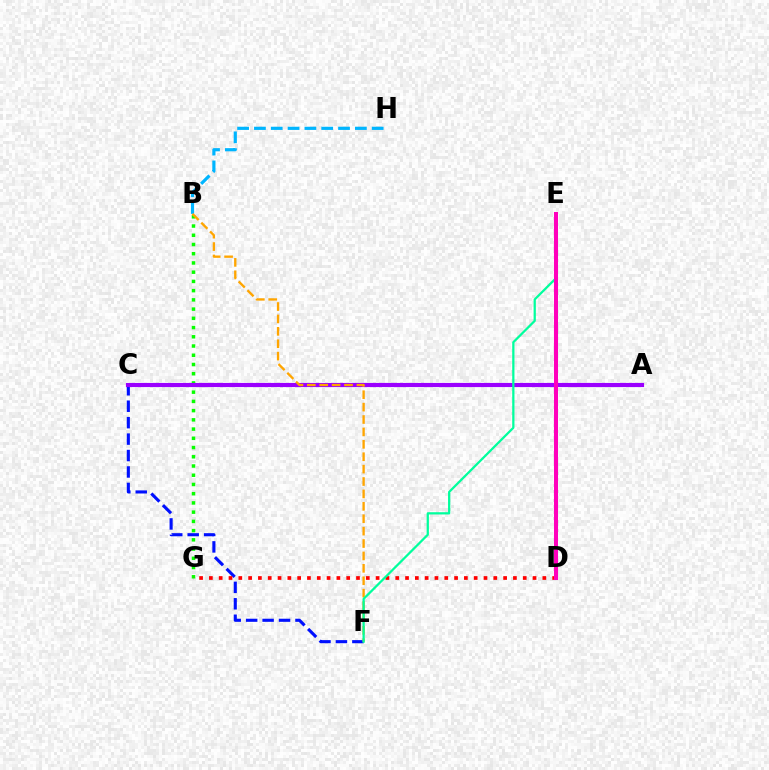{('C', 'F'): [{'color': '#0010ff', 'line_style': 'dashed', 'thickness': 2.23}], ('B', 'H'): [{'color': '#00b5ff', 'line_style': 'dashed', 'thickness': 2.29}], ('B', 'G'): [{'color': '#08ff00', 'line_style': 'dotted', 'thickness': 2.51}], ('A', 'C'): [{'color': '#9b00ff', 'line_style': 'solid', 'thickness': 2.98}], ('B', 'F'): [{'color': '#ffa500', 'line_style': 'dashed', 'thickness': 1.68}], ('D', 'G'): [{'color': '#ff0000', 'line_style': 'dotted', 'thickness': 2.66}], ('E', 'F'): [{'color': '#00ff9d', 'line_style': 'solid', 'thickness': 1.62}], ('D', 'E'): [{'color': '#b3ff00', 'line_style': 'solid', 'thickness': 2.75}, {'color': '#ff00bd', 'line_style': 'solid', 'thickness': 2.9}]}